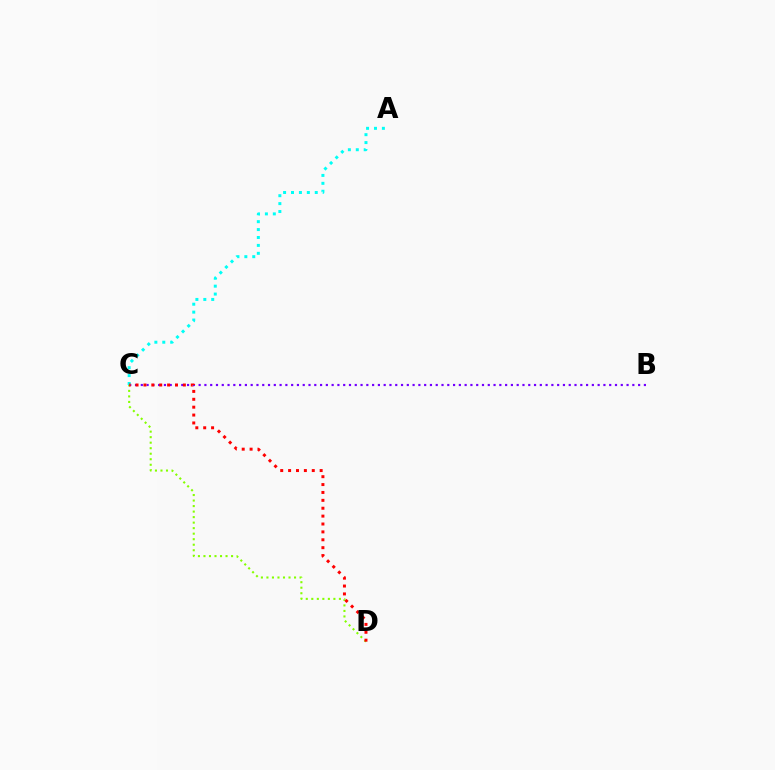{('B', 'C'): [{'color': '#7200ff', 'line_style': 'dotted', 'thickness': 1.57}], ('C', 'D'): [{'color': '#84ff00', 'line_style': 'dotted', 'thickness': 1.5}, {'color': '#ff0000', 'line_style': 'dotted', 'thickness': 2.14}], ('A', 'C'): [{'color': '#00fff6', 'line_style': 'dotted', 'thickness': 2.15}]}